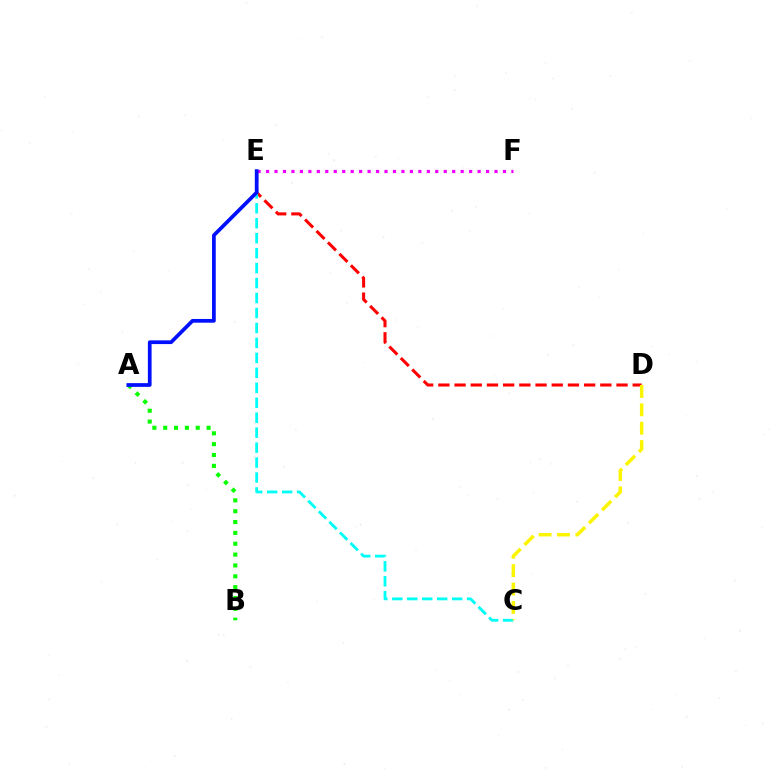{('D', 'E'): [{'color': '#ff0000', 'line_style': 'dashed', 'thickness': 2.2}], ('A', 'B'): [{'color': '#08ff00', 'line_style': 'dotted', 'thickness': 2.95}], ('E', 'F'): [{'color': '#ee00ff', 'line_style': 'dotted', 'thickness': 2.3}], ('C', 'E'): [{'color': '#00fff6', 'line_style': 'dashed', 'thickness': 2.03}], ('C', 'D'): [{'color': '#fcf500', 'line_style': 'dashed', 'thickness': 2.5}], ('A', 'E'): [{'color': '#0010ff', 'line_style': 'solid', 'thickness': 2.68}]}